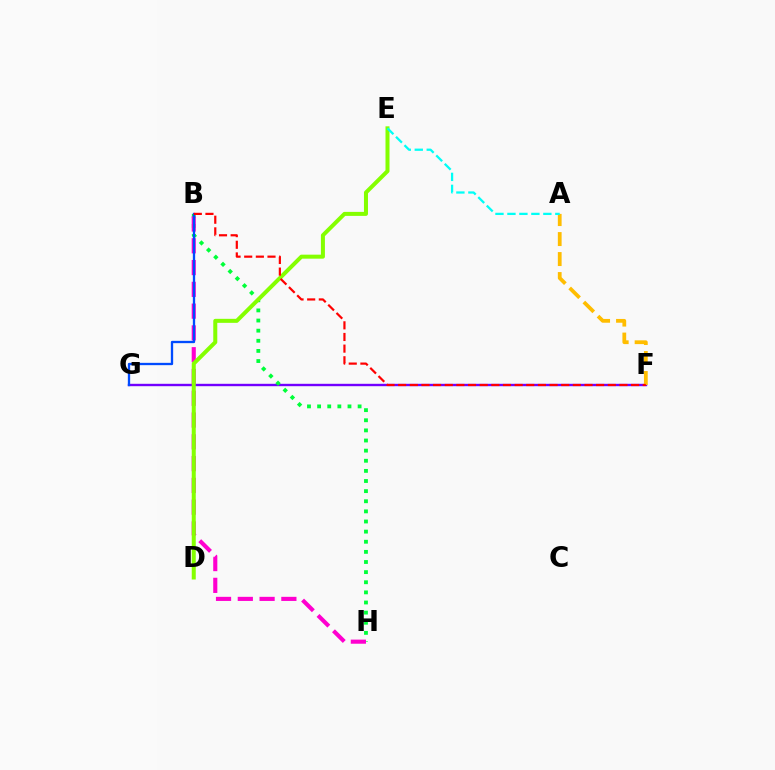{('F', 'G'): [{'color': '#7200ff', 'line_style': 'solid', 'thickness': 1.72}], ('A', 'F'): [{'color': '#ffbd00', 'line_style': 'dashed', 'thickness': 2.72}], ('B', 'H'): [{'color': '#00ff39', 'line_style': 'dotted', 'thickness': 2.75}, {'color': '#ff00cf', 'line_style': 'dashed', 'thickness': 2.96}], ('D', 'E'): [{'color': '#84ff00', 'line_style': 'solid', 'thickness': 2.89}], ('B', 'G'): [{'color': '#004bff', 'line_style': 'solid', 'thickness': 1.67}], ('A', 'E'): [{'color': '#00fff6', 'line_style': 'dashed', 'thickness': 1.63}], ('B', 'F'): [{'color': '#ff0000', 'line_style': 'dashed', 'thickness': 1.58}]}